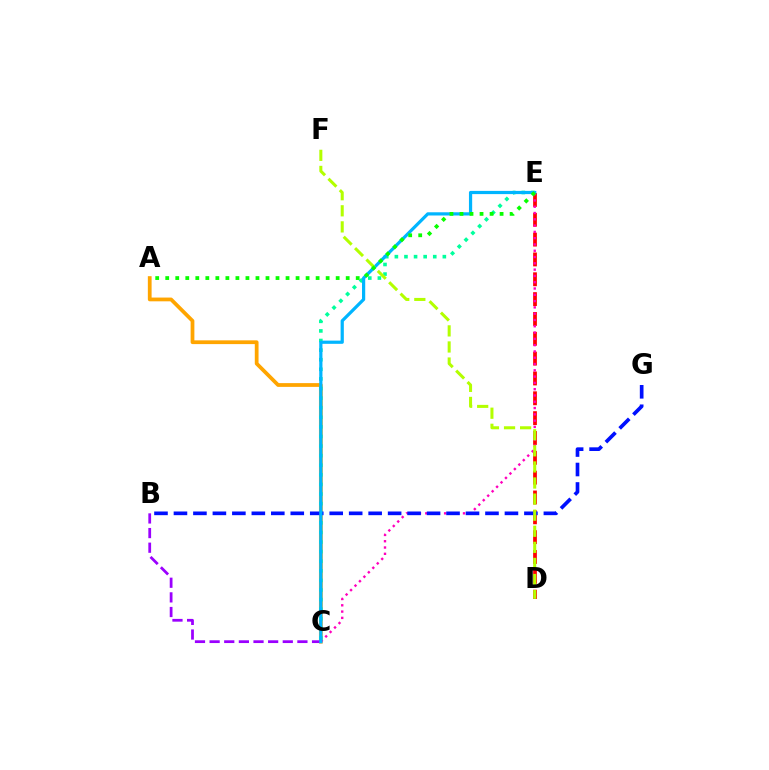{('D', 'E'): [{'color': '#ff0000', 'line_style': 'dashed', 'thickness': 2.69}], ('A', 'C'): [{'color': '#ffa500', 'line_style': 'solid', 'thickness': 2.7}], ('B', 'C'): [{'color': '#9b00ff', 'line_style': 'dashed', 'thickness': 1.99}], ('C', 'E'): [{'color': '#ff00bd', 'line_style': 'dotted', 'thickness': 1.71}, {'color': '#00ff9d', 'line_style': 'dotted', 'thickness': 2.61}, {'color': '#00b5ff', 'line_style': 'solid', 'thickness': 2.31}], ('B', 'G'): [{'color': '#0010ff', 'line_style': 'dashed', 'thickness': 2.64}], ('D', 'F'): [{'color': '#b3ff00', 'line_style': 'dashed', 'thickness': 2.18}], ('A', 'E'): [{'color': '#08ff00', 'line_style': 'dotted', 'thickness': 2.72}]}